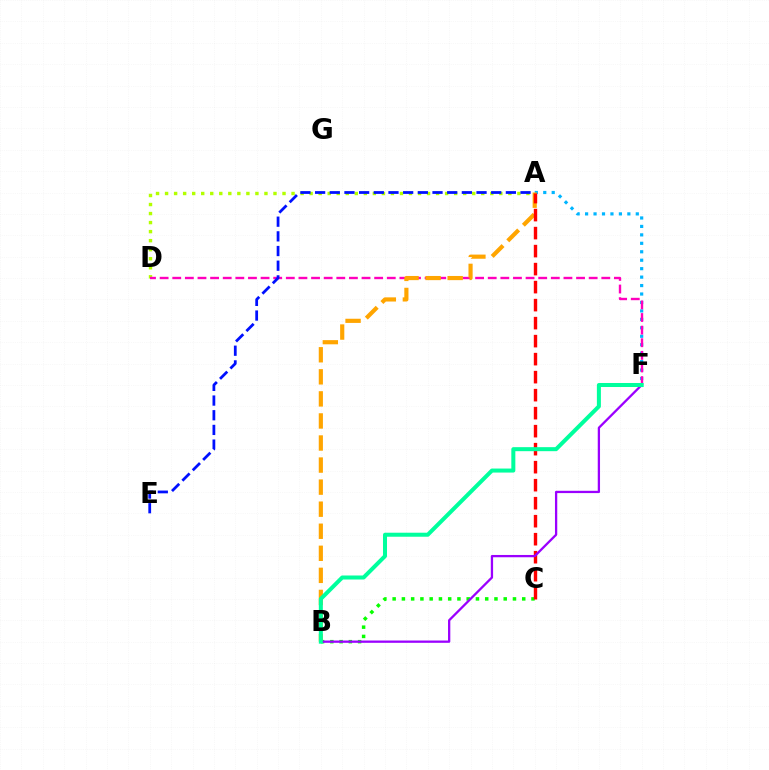{('B', 'C'): [{'color': '#08ff00', 'line_style': 'dotted', 'thickness': 2.51}], ('A', 'F'): [{'color': '#00b5ff', 'line_style': 'dotted', 'thickness': 2.3}], ('A', 'D'): [{'color': '#b3ff00', 'line_style': 'dotted', 'thickness': 2.45}], ('D', 'F'): [{'color': '#ff00bd', 'line_style': 'dashed', 'thickness': 1.71}], ('A', 'B'): [{'color': '#ffa500', 'line_style': 'dashed', 'thickness': 3.0}], ('A', 'C'): [{'color': '#ff0000', 'line_style': 'dashed', 'thickness': 2.45}], ('B', 'F'): [{'color': '#9b00ff', 'line_style': 'solid', 'thickness': 1.65}, {'color': '#00ff9d', 'line_style': 'solid', 'thickness': 2.89}], ('A', 'E'): [{'color': '#0010ff', 'line_style': 'dashed', 'thickness': 1.99}]}